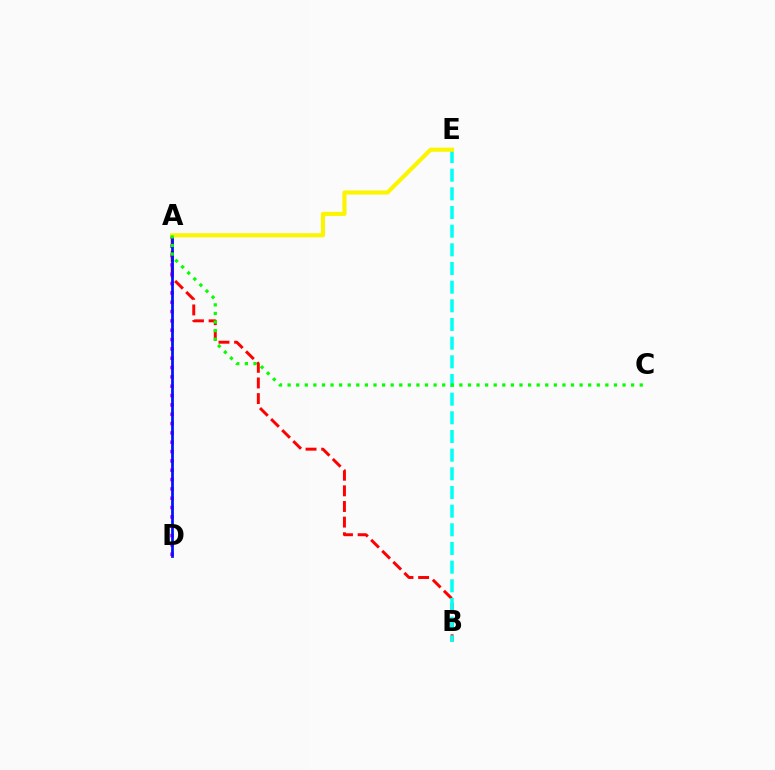{('A', 'B'): [{'color': '#ff0000', 'line_style': 'dashed', 'thickness': 2.12}], ('A', 'D'): [{'color': '#ee00ff', 'line_style': 'dotted', 'thickness': 2.54}, {'color': '#0010ff', 'line_style': 'solid', 'thickness': 1.97}], ('B', 'E'): [{'color': '#00fff6', 'line_style': 'dashed', 'thickness': 2.54}], ('A', 'E'): [{'color': '#fcf500', 'line_style': 'solid', 'thickness': 2.96}], ('A', 'C'): [{'color': '#08ff00', 'line_style': 'dotted', 'thickness': 2.33}]}